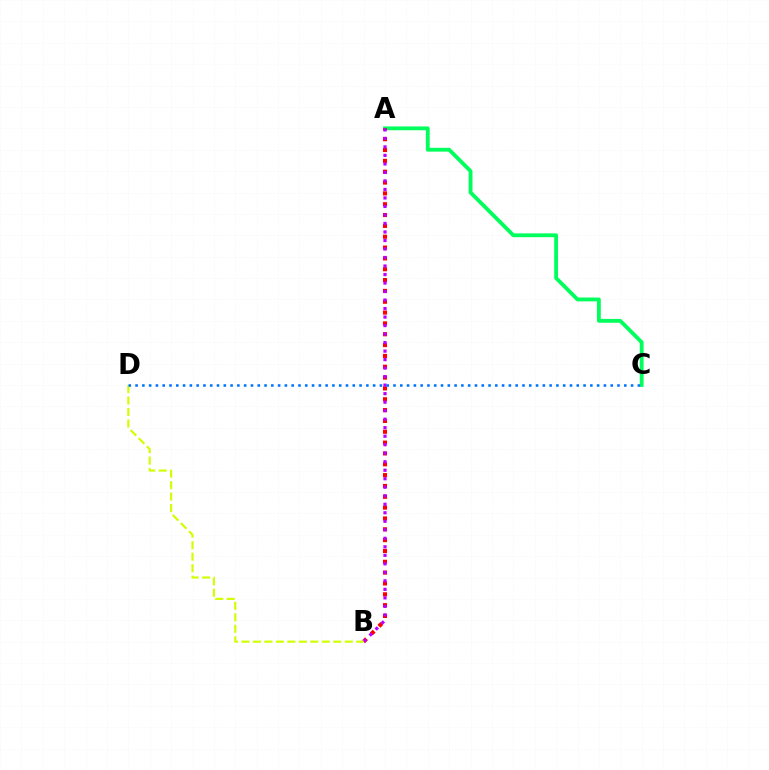{('A', 'C'): [{'color': '#00ff5c', 'line_style': 'solid', 'thickness': 2.75}], ('A', 'B'): [{'color': '#ff0000', 'line_style': 'dotted', 'thickness': 2.94}, {'color': '#b900ff', 'line_style': 'dotted', 'thickness': 2.31}], ('B', 'D'): [{'color': '#d1ff00', 'line_style': 'dashed', 'thickness': 1.56}], ('C', 'D'): [{'color': '#0074ff', 'line_style': 'dotted', 'thickness': 1.84}]}